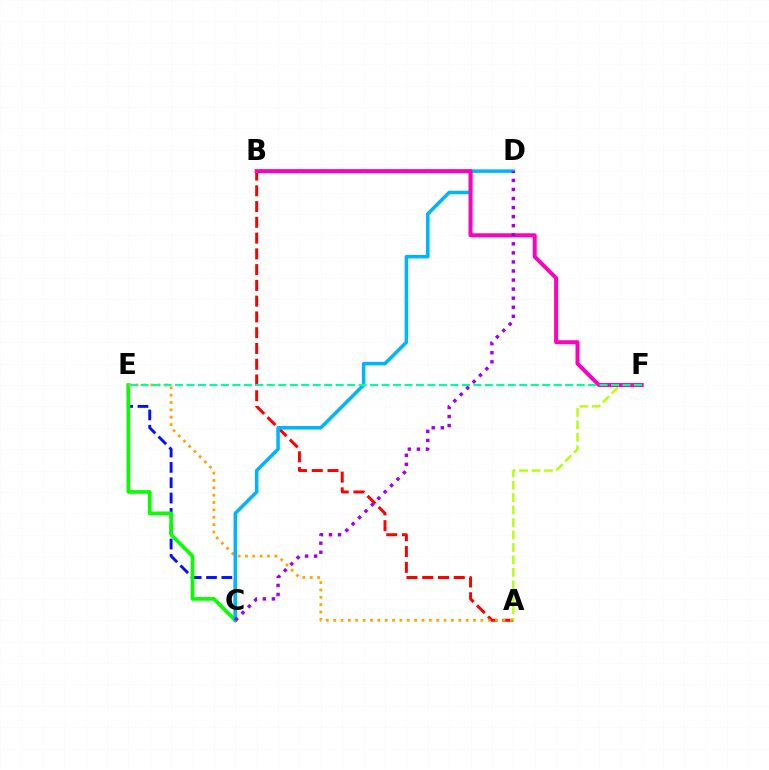{('C', 'E'): [{'color': '#0010ff', 'line_style': 'dashed', 'thickness': 2.08}, {'color': '#08ff00', 'line_style': 'solid', 'thickness': 2.65}], ('A', 'B'): [{'color': '#ff0000', 'line_style': 'dashed', 'thickness': 2.14}], ('A', 'F'): [{'color': '#b3ff00', 'line_style': 'dashed', 'thickness': 1.69}], ('A', 'E'): [{'color': '#ffa500', 'line_style': 'dotted', 'thickness': 2.0}], ('C', 'D'): [{'color': '#00b5ff', 'line_style': 'solid', 'thickness': 2.54}, {'color': '#9b00ff', 'line_style': 'dotted', 'thickness': 2.46}], ('B', 'F'): [{'color': '#ff00bd', 'line_style': 'solid', 'thickness': 2.88}], ('E', 'F'): [{'color': '#00ff9d', 'line_style': 'dashed', 'thickness': 1.56}]}